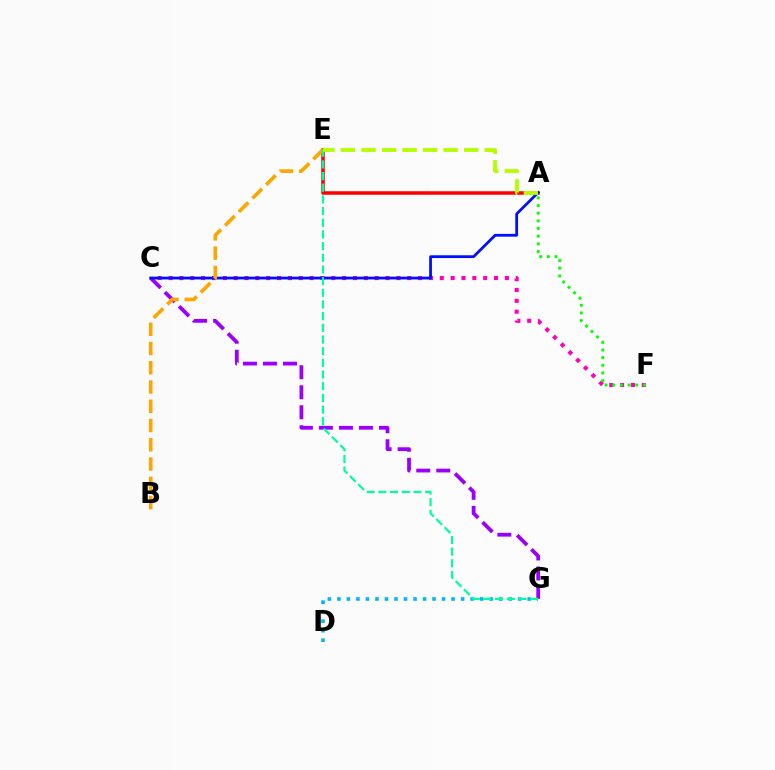{('D', 'G'): [{'color': '#00b5ff', 'line_style': 'dotted', 'thickness': 2.59}], ('A', 'E'): [{'color': '#ff0000', 'line_style': 'solid', 'thickness': 2.52}, {'color': '#b3ff00', 'line_style': 'dashed', 'thickness': 2.79}], ('C', 'F'): [{'color': '#ff00bd', 'line_style': 'dotted', 'thickness': 2.95}], ('C', 'G'): [{'color': '#9b00ff', 'line_style': 'dashed', 'thickness': 2.72}], ('A', 'C'): [{'color': '#0010ff', 'line_style': 'solid', 'thickness': 2.0}], ('A', 'F'): [{'color': '#08ff00', 'line_style': 'dotted', 'thickness': 2.08}], ('B', 'E'): [{'color': '#ffa500', 'line_style': 'dashed', 'thickness': 2.62}], ('E', 'G'): [{'color': '#00ff9d', 'line_style': 'dashed', 'thickness': 1.59}]}